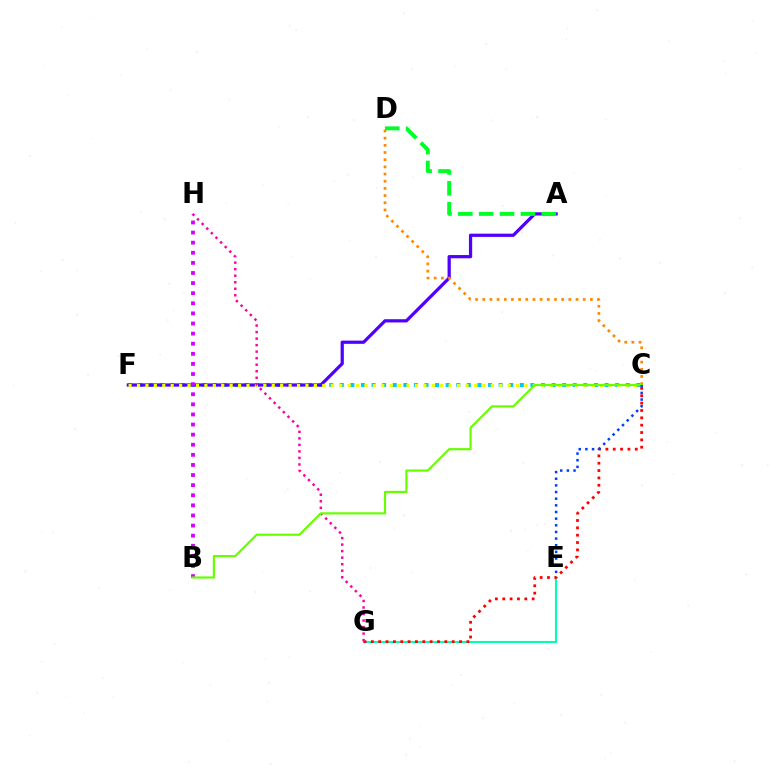{('C', 'F'): [{'color': '#00c7ff', 'line_style': 'dotted', 'thickness': 2.88}, {'color': '#eeff00', 'line_style': 'dotted', 'thickness': 2.29}], ('E', 'G'): [{'color': '#00ffaf', 'line_style': 'solid', 'thickness': 1.51}], ('C', 'G'): [{'color': '#ff0000', 'line_style': 'dotted', 'thickness': 2.0}], ('A', 'F'): [{'color': '#4f00ff', 'line_style': 'solid', 'thickness': 2.33}], ('C', 'D'): [{'color': '#ff8800', 'line_style': 'dotted', 'thickness': 1.95}], ('G', 'H'): [{'color': '#ff00a0', 'line_style': 'dotted', 'thickness': 1.77}], ('B', 'H'): [{'color': '#d600ff', 'line_style': 'dotted', 'thickness': 2.75}], ('B', 'C'): [{'color': '#66ff00', 'line_style': 'solid', 'thickness': 1.56}], ('A', 'D'): [{'color': '#00ff27', 'line_style': 'dashed', 'thickness': 2.83}], ('C', 'E'): [{'color': '#003fff', 'line_style': 'dotted', 'thickness': 1.81}]}